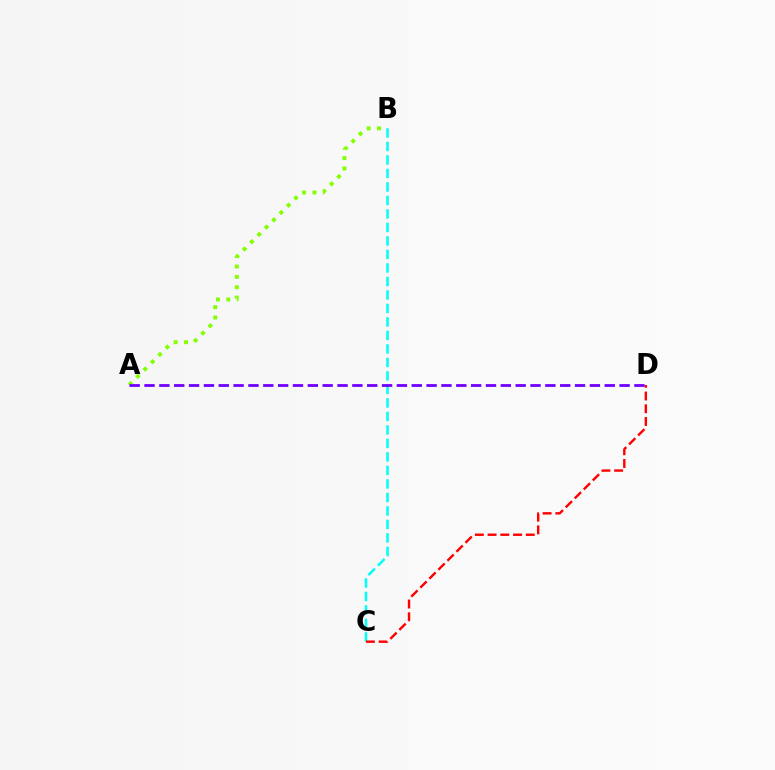{('A', 'B'): [{'color': '#84ff00', 'line_style': 'dotted', 'thickness': 2.81}], ('B', 'C'): [{'color': '#00fff6', 'line_style': 'dashed', 'thickness': 1.83}], ('C', 'D'): [{'color': '#ff0000', 'line_style': 'dashed', 'thickness': 1.73}], ('A', 'D'): [{'color': '#7200ff', 'line_style': 'dashed', 'thickness': 2.02}]}